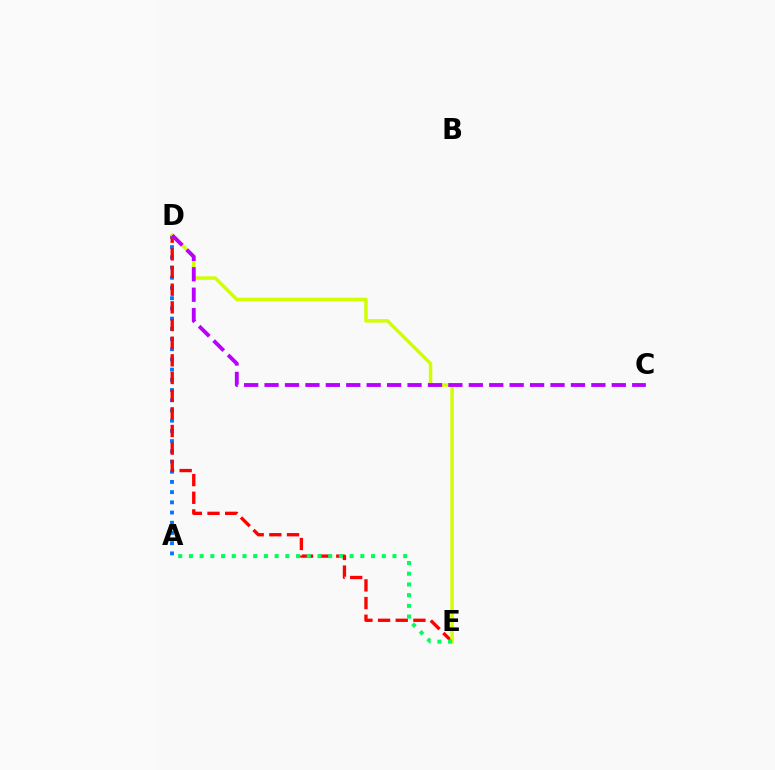{('A', 'D'): [{'color': '#0074ff', 'line_style': 'dotted', 'thickness': 2.77}], ('D', 'E'): [{'color': '#ff0000', 'line_style': 'dashed', 'thickness': 2.4}, {'color': '#d1ff00', 'line_style': 'solid', 'thickness': 2.52}], ('A', 'E'): [{'color': '#00ff5c', 'line_style': 'dotted', 'thickness': 2.91}], ('C', 'D'): [{'color': '#b900ff', 'line_style': 'dashed', 'thickness': 2.77}]}